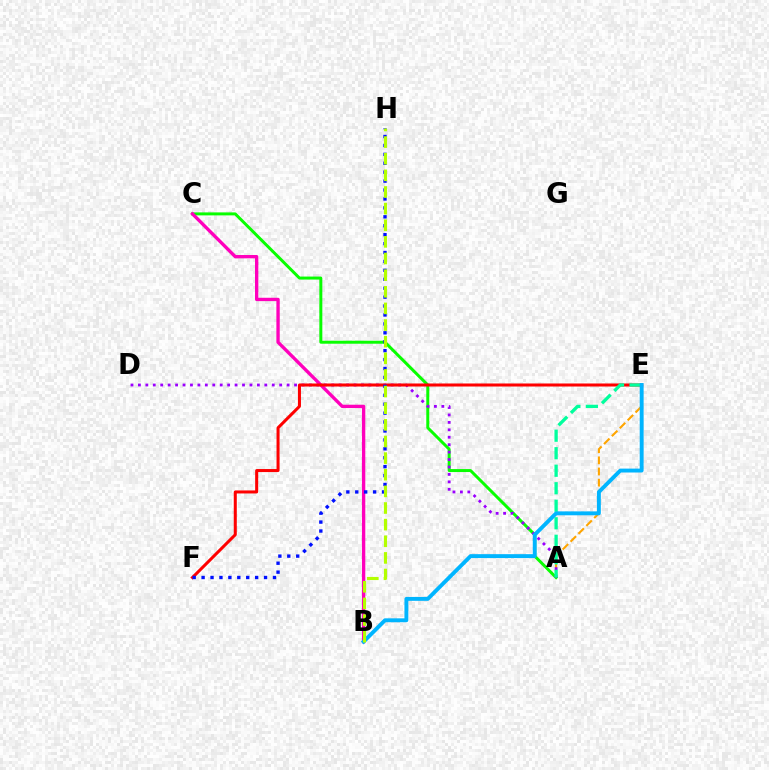{('A', 'E'): [{'color': '#ffa500', 'line_style': 'dashed', 'thickness': 1.51}, {'color': '#00ff9d', 'line_style': 'dashed', 'thickness': 2.38}], ('A', 'C'): [{'color': '#08ff00', 'line_style': 'solid', 'thickness': 2.15}], ('A', 'D'): [{'color': '#9b00ff', 'line_style': 'dotted', 'thickness': 2.02}], ('B', 'C'): [{'color': '#ff00bd', 'line_style': 'solid', 'thickness': 2.41}], ('E', 'F'): [{'color': '#ff0000', 'line_style': 'solid', 'thickness': 2.18}], ('B', 'E'): [{'color': '#00b5ff', 'line_style': 'solid', 'thickness': 2.81}], ('F', 'H'): [{'color': '#0010ff', 'line_style': 'dotted', 'thickness': 2.42}], ('B', 'H'): [{'color': '#b3ff00', 'line_style': 'dashed', 'thickness': 2.26}]}